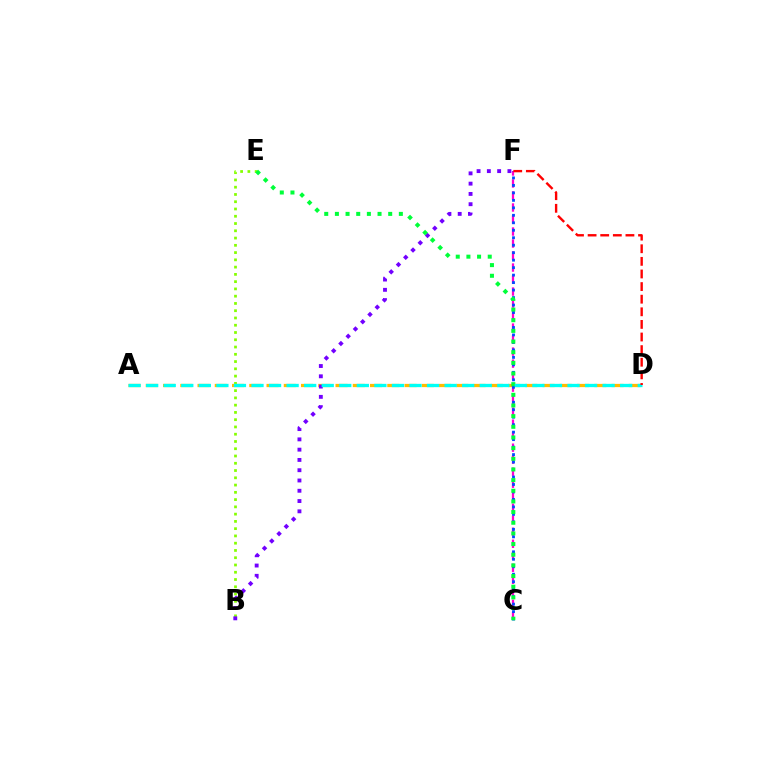{('A', 'D'): [{'color': '#ffbd00', 'line_style': 'dashed', 'thickness': 2.34}, {'color': '#00fff6', 'line_style': 'dashed', 'thickness': 2.38}], ('B', 'E'): [{'color': '#84ff00', 'line_style': 'dotted', 'thickness': 1.97}], ('C', 'F'): [{'color': '#ff00cf', 'line_style': 'dashed', 'thickness': 1.63}, {'color': '#004bff', 'line_style': 'dotted', 'thickness': 2.03}], ('B', 'F'): [{'color': '#7200ff', 'line_style': 'dotted', 'thickness': 2.79}], ('C', 'E'): [{'color': '#00ff39', 'line_style': 'dotted', 'thickness': 2.9}], ('D', 'F'): [{'color': '#ff0000', 'line_style': 'dashed', 'thickness': 1.71}]}